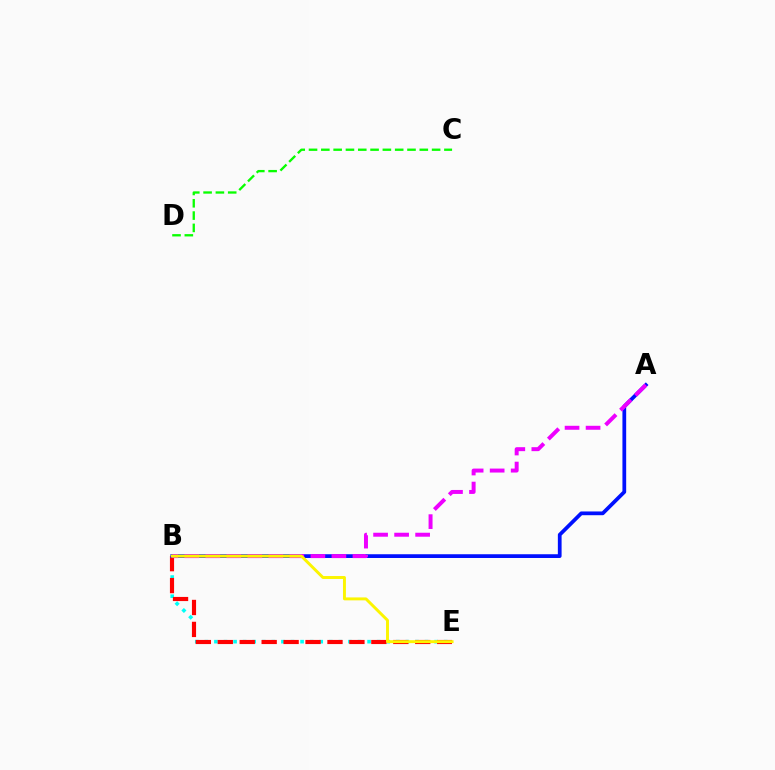{('B', 'E'): [{'color': '#00fff6', 'line_style': 'dotted', 'thickness': 2.6}, {'color': '#ff0000', 'line_style': 'dashed', 'thickness': 2.98}, {'color': '#fcf500', 'line_style': 'solid', 'thickness': 2.11}], ('A', 'B'): [{'color': '#0010ff', 'line_style': 'solid', 'thickness': 2.7}, {'color': '#ee00ff', 'line_style': 'dashed', 'thickness': 2.86}], ('C', 'D'): [{'color': '#08ff00', 'line_style': 'dashed', 'thickness': 1.67}]}